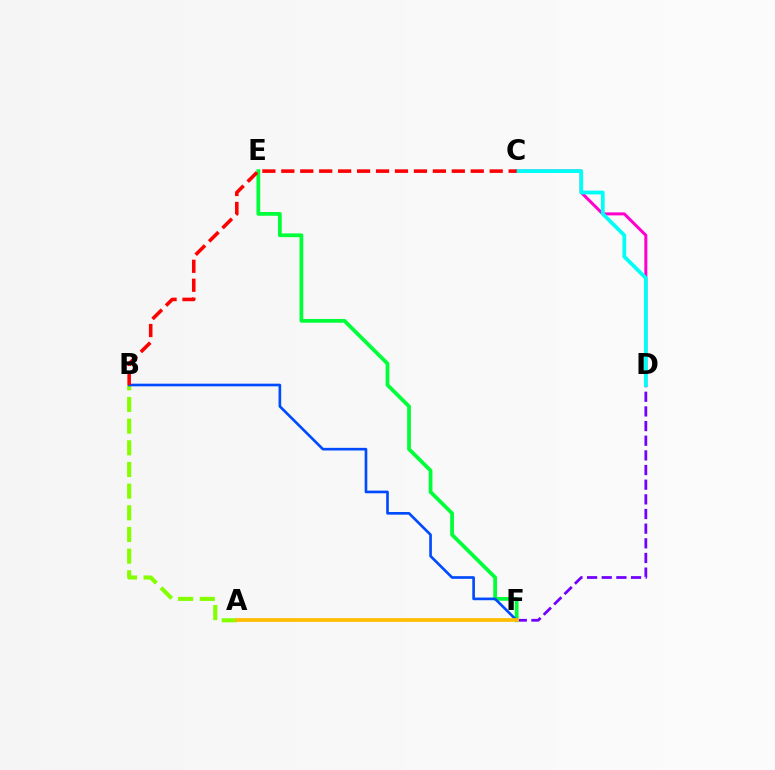{('D', 'F'): [{'color': '#7200ff', 'line_style': 'dashed', 'thickness': 1.99}], ('A', 'B'): [{'color': '#84ff00', 'line_style': 'dashed', 'thickness': 2.94}], ('C', 'D'): [{'color': '#ff00cf', 'line_style': 'solid', 'thickness': 2.17}, {'color': '#00fff6', 'line_style': 'solid', 'thickness': 2.71}], ('E', 'F'): [{'color': '#00ff39', 'line_style': 'solid', 'thickness': 2.71}], ('B', 'F'): [{'color': '#004bff', 'line_style': 'solid', 'thickness': 1.91}], ('A', 'F'): [{'color': '#ffbd00', 'line_style': 'solid', 'thickness': 2.7}], ('B', 'C'): [{'color': '#ff0000', 'line_style': 'dashed', 'thickness': 2.57}]}